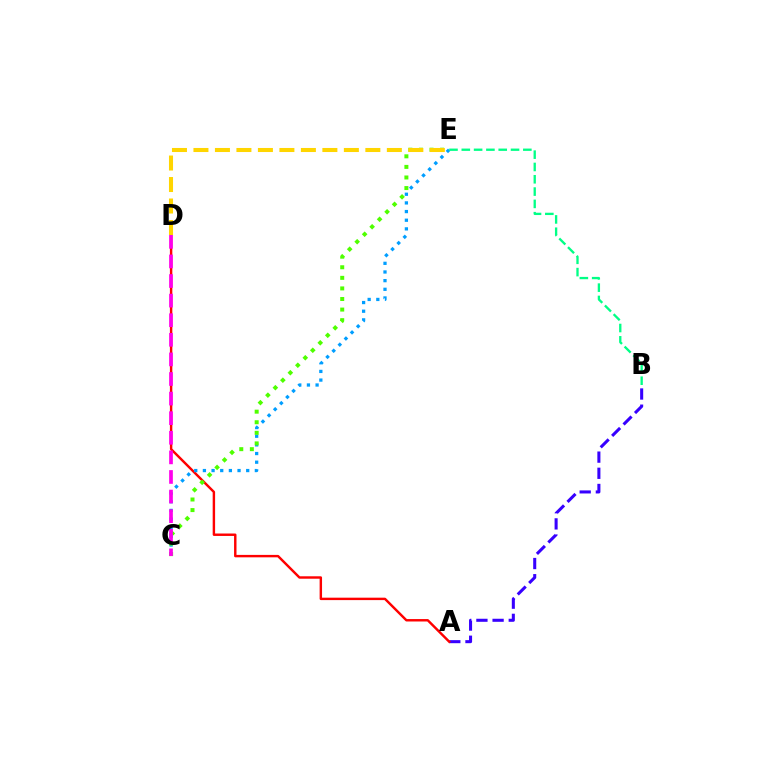{('A', 'B'): [{'color': '#3700ff', 'line_style': 'dashed', 'thickness': 2.2}], ('A', 'D'): [{'color': '#ff0000', 'line_style': 'solid', 'thickness': 1.75}], ('C', 'E'): [{'color': '#009eff', 'line_style': 'dotted', 'thickness': 2.35}, {'color': '#4fff00', 'line_style': 'dotted', 'thickness': 2.87}], ('C', 'D'): [{'color': '#ff00ed', 'line_style': 'dashed', 'thickness': 2.66}], ('B', 'E'): [{'color': '#00ff86', 'line_style': 'dashed', 'thickness': 1.67}], ('D', 'E'): [{'color': '#ffd500', 'line_style': 'dashed', 'thickness': 2.92}]}